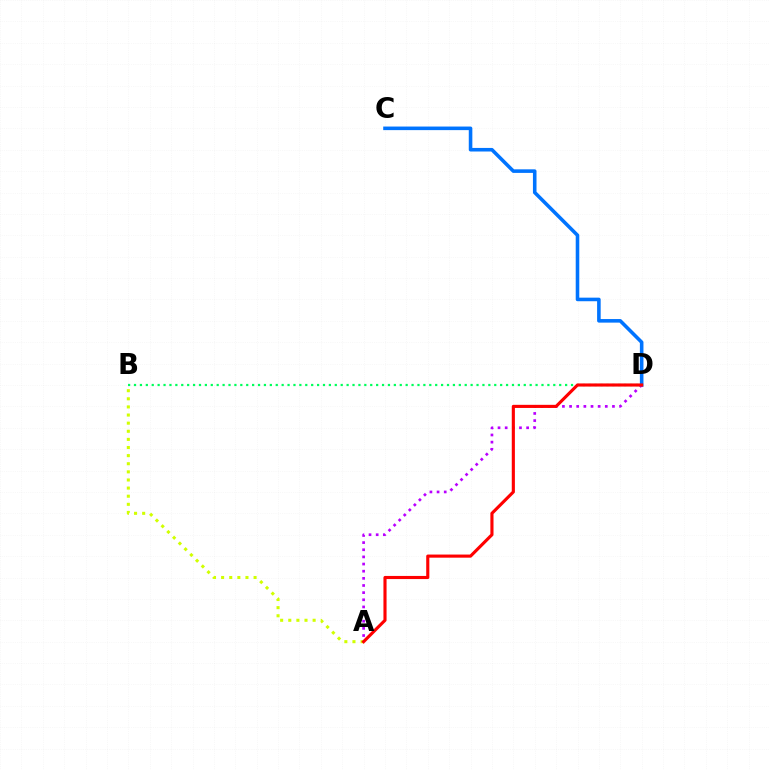{('C', 'D'): [{'color': '#0074ff', 'line_style': 'solid', 'thickness': 2.57}], ('B', 'D'): [{'color': '#00ff5c', 'line_style': 'dotted', 'thickness': 1.6}], ('A', 'D'): [{'color': '#b900ff', 'line_style': 'dotted', 'thickness': 1.94}, {'color': '#ff0000', 'line_style': 'solid', 'thickness': 2.25}], ('A', 'B'): [{'color': '#d1ff00', 'line_style': 'dotted', 'thickness': 2.21}]}